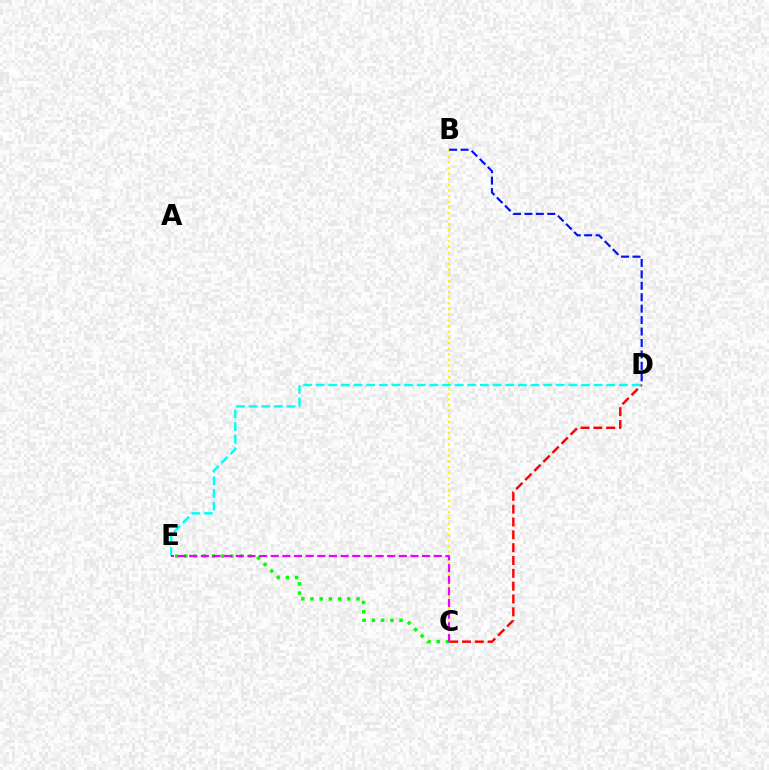{('C', 'D'): [{'color': '#ff0000', 'line_style': 'dashed', 'thickness': 1.74}], ('D', 'E'): [{'color': '#00fff6', 'line_style': 'dashed', 'thickness': 1.72}], ('C', 'E'): [{'color': '#08ff00', 'line_style': 'dotted', 'thickness': 2.5}, {'color': '#ee00ff', 'line_style': 'dashed', 'thickness': 1.58}], ('B', 'C'): [{'color': '#fcf500', 'line_style': 'dotted', 'thickness': 1.53}], ('B', 'D'): [{'color': '#0010ff', 'line_style': 'dashed', 'thickness': 1.55}]}